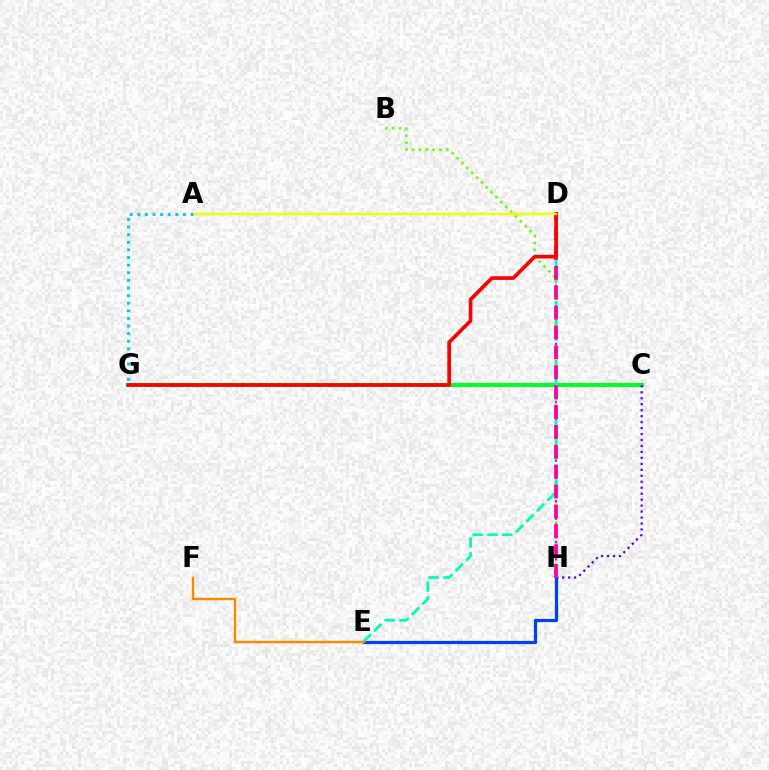{('C', 'G'): [{'color': '#00ff27', 'line_style': 'solid', 'thickness': 2.92}], ('B', 'H'): [{'color': '#66ff00', 'line_style': 'dotted', 'thickness': 1.87}], ('C', 'H'): [{'color': '#4f00ff', 'line_style': 'dotted', 'thickness': 1.62}], ('E', 'H'): [{'color': '#003fff', 'line_style': 'solid', 'thickness': 2.33}], ('D', 'H'): [{'color': '#d600ff', 'line_style': 'dotted', 'thickness': 1.58}, {'color': '#ff00a0', 'line_style': 'dashed', 'thickness': 2.7}], ('D', 'E'): [{'color': '#00ffaf', 'line_style': 'dashed', 'thickness': 2.02}], ('D', 'G'): [{'color': '#ff0000', 'line_style': 'solid', 'thickness': 2.65}], ('A', 'D'): [{'color': '#eeff00', 'line_style': 'solid', 'thickness': 1.7}], ('A', 'G'): [{'color': '#00c7ff', 'line_style': 'dotted', 'thickness': 2.07}], ('E', 'F'): [{'color': '#ff8800', 'line_style': 'solid', 'thickness': 1.73}]}